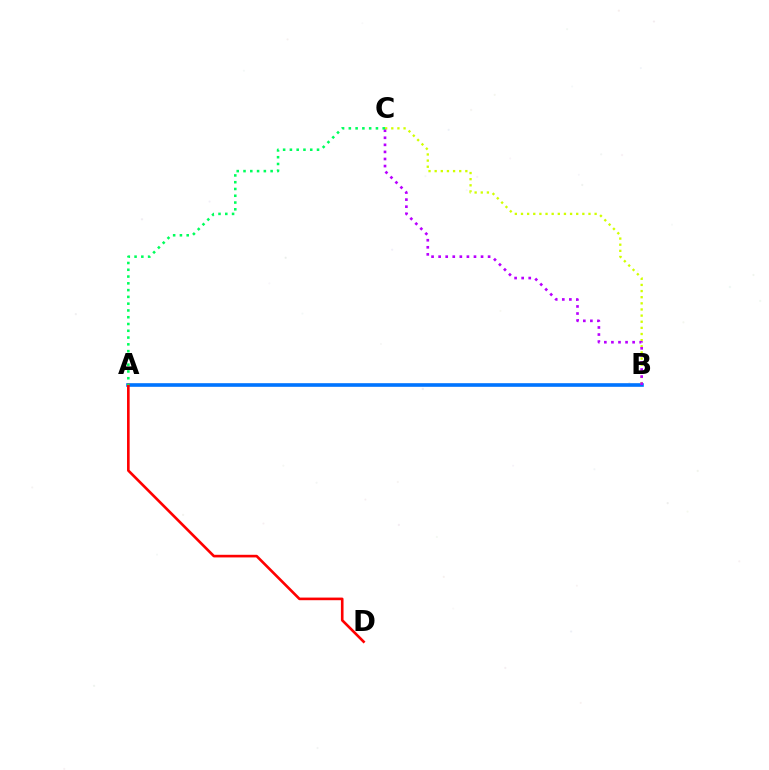{('A', 'B'): [{'color': '#0074ff', 'line_style': 'solid', 'thickness': 2.61}], ('B', 'C'): [{'color': '#d1ff00', 'line_style': 'dotted', 'thickness': 1.67}, {'color': '#b900ff', 'line_style': 'dotted', 'thickness': 1.92}], ('A', 'D'): [{'color': '#ff0000', 'line_style': 'solid', 'thickness': 1.89}], ('A', 'C'): [{'color': '#00ff5c', 'line_style': 'dotted', 'thickness': 1.84}]}